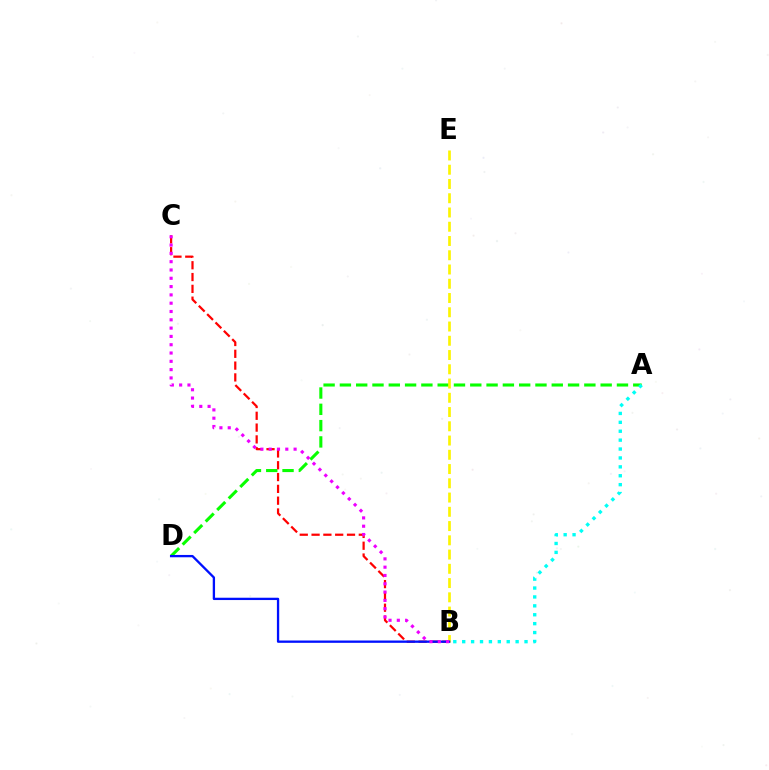{('A', 'D'): [{'color': '#08ff00', 'line_style': 'dashed', 'thickness': 2.21}], ('B', 'C'): [{'color': '#ff0000', 'line_style': 'dashed', 'thickness': 1.6}, {'color': '#ee00ff', 'line_style': 'dotted', 'thickness': 2.26}], ('B', 'E'): [{'color': '#fcf500', 'line_style': 'dashed', 'thickness': 1.94}], ('A', 'B'): [{'color': '#00fff6', 'line_style': 'dotted', 'thickness': 2.42}], ('B', 'D'): [{'color': '#0010ff', 'line_style': 'solid', 'thickness': 1.67}]}